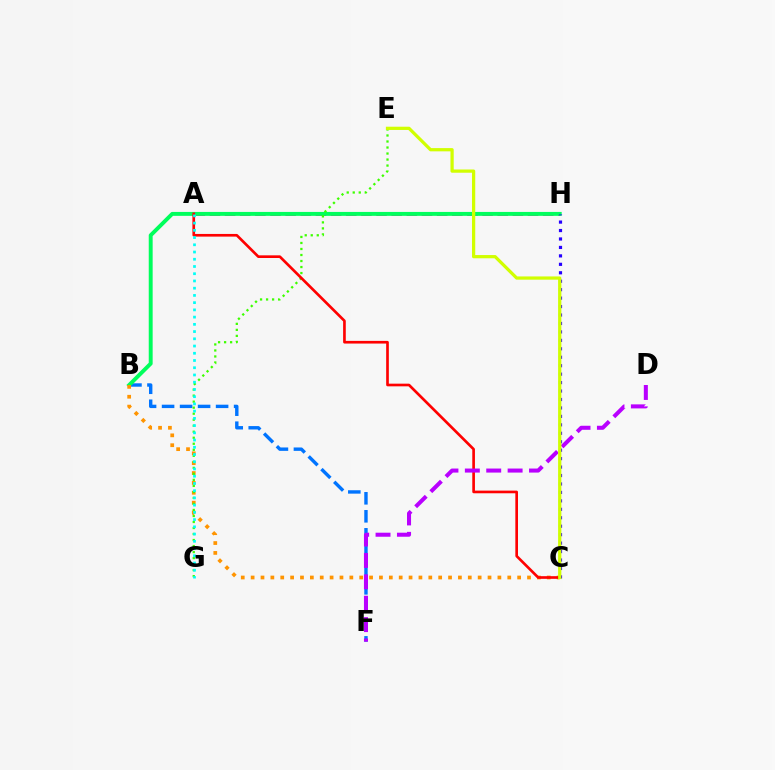{('A', 'H'): [{'color': '#ff00ac', 'line_style': 'dashed', 'thickness': 2.06}], ('B', 'F'): [{'color': '#0074ff', 'line_style': 'dashed', 'thickness': 2.45}], ('B', 'H'): [{'color': '#00ff5c', 'line_style': 'solid', 'thickness': 2.82}], ('B', 'C'): [{'color': '#ff9400', 'line_style': 'dotted', 'thickness': 2.68}], ('C', 'H'): [{'color': '#2500ff', 'line_style': 'dotted', 'thickness': 2.3}], ('E', 'G'): [{'color': '#3dff00', 'line_style': 'dotted', 'thickness': 1.63}], ('A', 'C'): [{'color': '#ff0000', 'line_style': 'solid', 'thickness': 1.92}], ('A', 'G'): [{'color': '#00fff6', 'line_style': 'dotted', 'thickness': 1.96}], ('D', 'F'): [{'color': '#b900ff', 'line_style': 'dashed', 'thickness': 2.91}], ('C', 'E'): [{'color': '#d1ff00', 'line_style': 'solid', 'thickness': 2.33}]}